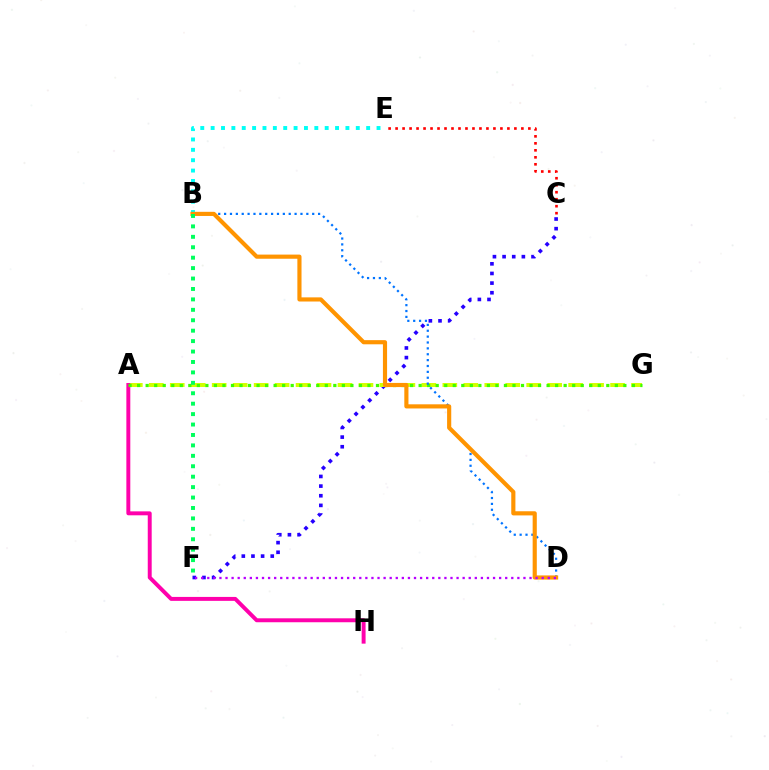{('C', 'F'): [{'color': '#2500ff', 'line_style': 'dotted', 'thickness': 2.62}], ('B', 'E'): [{'color': '#00fff6', 'line_style': 'dotted', 'thickness': 2.82}], ('A', 'G'): [{'color': '#d1ff00', 'line_style': 'dashed', 'thickness': 2.85}, {'color': '#3dff00', 'line_style': 'dotted', 'thickness': 2.32}], ('A', 'H'): [{'color': '#ff00ac', 'line_style': 'solid', 'thickness': 2.84}], ('B', 'D'): [{'color': '#0074ff', 'line_style': 'dotted', 'thickness': 1.6}, {'color': '#ff9400', 'line_style': 'solid', 'thickness': 2.98}], ('D', 'F'): [{'color': '#b900ff', 'line_style': 'dotted', 'thickness': 1.65}], ('C', 'E'): [{'color': '#ff0000', 'line_style': 'dotted', 'thickness': 1.9}], ('B', 'F'): [{'color': '#00ff5c', 'line_style': 'dotted', 'thickness': 2.83}]}